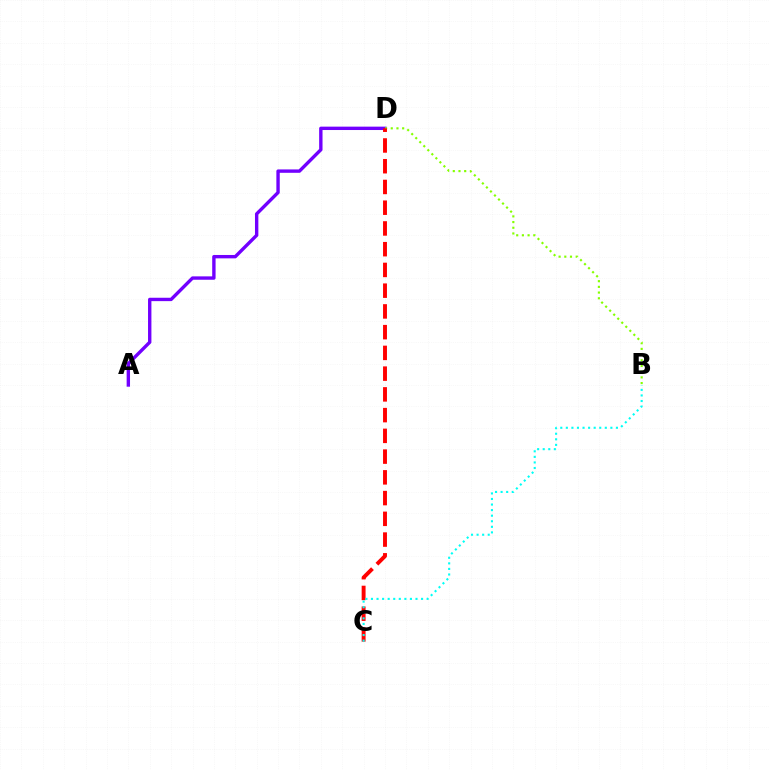{('A', 'D'): [{'color': '#7200ff', 'line_style': 'solid', 'thickness': 2.43}], ('B', 'D'): [{'color': '#84ff00', 'line_style': 'dotted', 'thickness': 1.55}], ('C', 'D'): [{'color': '#ff0000', 'line_style': 'dashed', 'thickness': 2.82}], ('B', 'C'): [{'color': '#00fff6', 'line_style': 'dotted', 'thickness': 1.51}]}